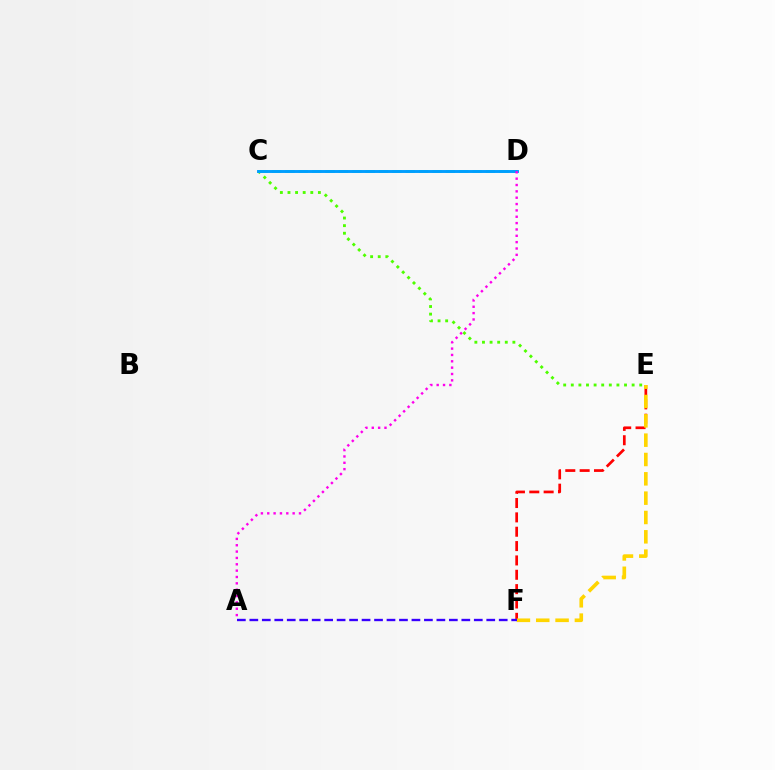{('E', 'F'): [{'color': '#ff0000', 'line_style': 'dashed', 'thickness': 1.95}, {'color': '#ffd500', 'line_style': 'dashed', 'thickness': 2.63}], ('C', 'E'): [{'color': '#4fff00', 'line_style': 'dotted', 'thickness': 2.07}], ('C', 'D'): [{'color': '#00ff86', 'line_style': 'dashed', 'thickness': 1.82}, {'color': '#009eff', 'line_style': 'solid', 'thickness': 2.1}], ('A', 'F'): [{'color': '#3700ff', 'line_style': 'dashed', 'thickness': 1.69}], ('A', 'D'): [{'color': '#ff00ed', 'line_style': 'dotted', 'thickness': 1.73}]}